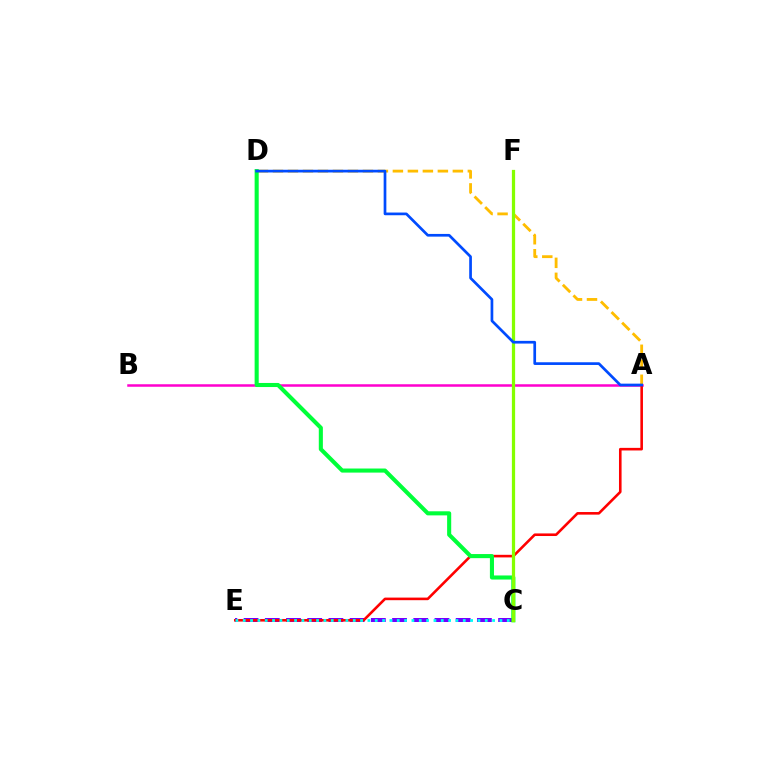{('A', 'B'): [{'color': '#ff00cf', 'line_style': 'solid', 'thickness': 1.8}], ('C', 'E'): [{'color': '#7200ff', 'line_style': 'dashed', 'thickness': 2.88}, {'color': '#00fff6', 'line_style': 'dotted', 'thickness': 1.99}], ('A', 'E'): [{'color': '#ff0000', 'line_style': 'solid', 'thickness': 1.87}], ('A', 'D'): [{'color': '#ffbd00', 'line_style': 'dashed', 'thickness': 2.04}, {'color': '#004bff', 'line_style': 'solid', 'thickness': 1.94}], ('C', 'D'): [{'color': '#00ff39', 'line_style': 'solid', 'thickness': 2.94}], ('C', 'F'): [{'color': '#84ff00', 'line_style': 'solid', 'thickness': 2.34}]}